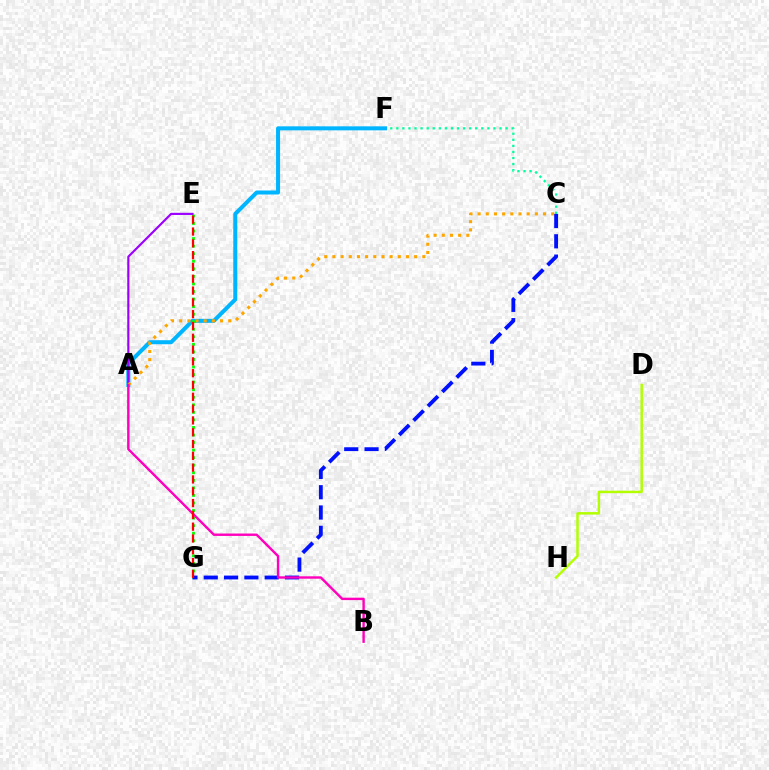{('C', 'F'): [{'color': '#00ff9d', 'line_style': 'dotted', 'thickness': 1.65}], ('A', 'F'): [{'color': '#00b5ff', 'line_style': 'solid', 'thickness': 2.89}], ('E', 'G'): [{'color': '#08ff00', 'line_style': 'dotted', 'thickness': 2.05}, {'color': '#ff0000', 'line_style': 'dashed', 'thickness': 1.6}], ('D', 'H'): [{'color': '#b3ff00', 'line_style': 'solid', 'thickness': 1.78}], ('A', 'E'): [{'color': '#9b00ff', 'line_style': 'solid', 'thickness': 1.55}], ('A', 'C'): [{'color': '#ffa500', 'line_style': 'dotted', 'thickness': 2.22}], ('C', 'G'): [{'color': '#0010ff', 'line_style': 'dashed', 'thickness': 2.76}], ('A', 'B'): [{'color': '#ff00bd', 'line_style': 'solid', 'thickness': 1.73}]}